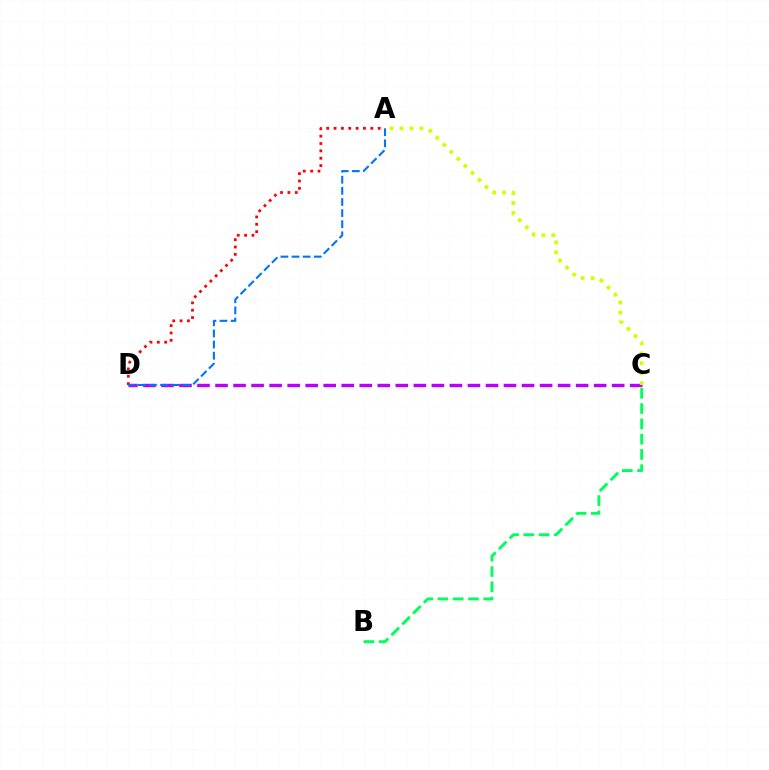{('C', 'D'): [{'color': '#b900ff', 'line_style': 'dashed', 'thickness': 2.45}], ('B', 'C'): [{'color': '#00ff5c', 'line_style': 'dashed', 'thickness': 2.08}], ('A', 'C'): [{'color': '#d1ff00', 'line_style': 'dotted', 'thickness': 2.7}], ('A', 'D'): [{'color': '#ff0000', 'line_style': 'dotted', 'thickness': 2.0}, {'color': '#0074ff', 'line_style': 'dashed', 'thickness': 1.51}]}